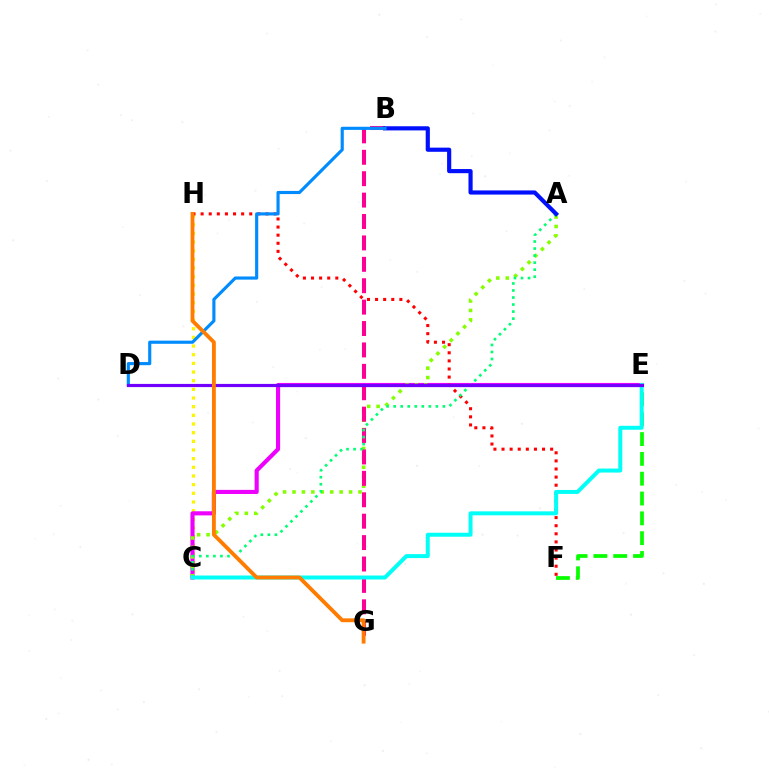{('C', 'H'): [{'color': '#fcf500', 'line_style': 'dotted', 'thickness': 2.35}], ('C', 'E'): [{'color': '#ee00ff', 'line_style': 'solid', 'thickness': 2.97}, {'color': '#00fff6', 'line_style': 'solid', 'thickness': 2.86}], ('E', 'F'): [{'color': '#08ff00', 'line_style': 'dashed', 'thickness': 2.69}], ('A', 'C'): [{'color': '#84ff00', 'line_style': 'dotted', 'thickness': 2.56}, {'color': '#00ff74', 'line_style': 'dotted', 'thickness': 1.91}], ('B', 'G'): [{'color': '#ff0094', 'line_style': 'dashed', 'thickness': 2.91}], ('F', 'H'): [{'color': '#ff0000', 'line_style': 'dotted', 'thickness': 2.2}], ('A', 'B'): [{'color': '#0010ff', 'line_style': 'solid', 'thickness': 2.99}], ('B', 'D'): [{'color': '#008cff', 'line_style': 'solid', 'thickness': 2.26}], ('D', 'E'): [{'color': '#7200ff', 'line_style': 'solid', 'thickness': 2.29}], ('G', 'H'): [{'color': '#ff7c00', 'line_style': 'solid', 'thickness': 2.76}]}